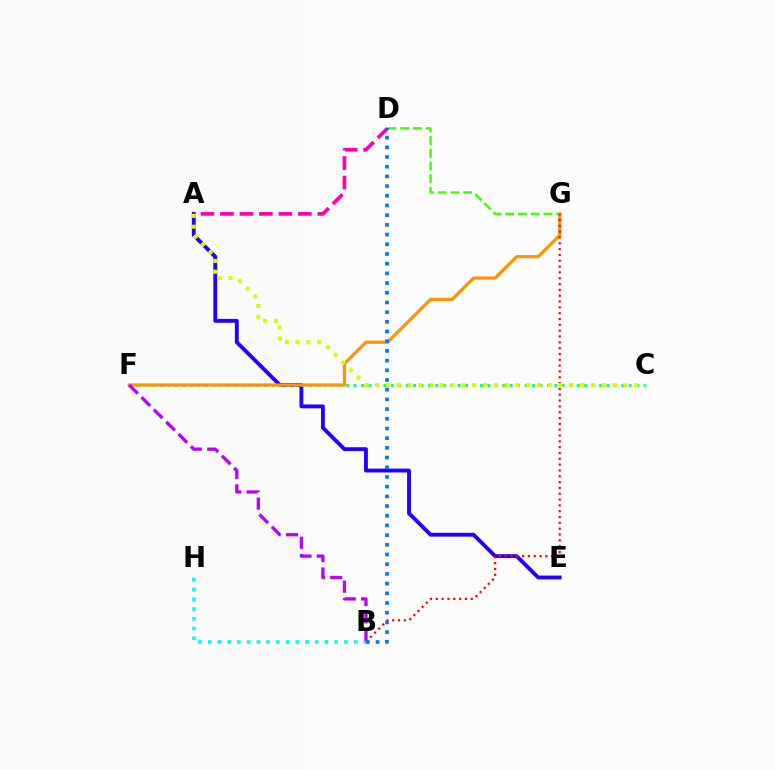{('A', 'E'): [{'color': '#2500ff', 'line_style': 'solid', 'thickness': 2.79}], ('C', 'F'): [{'color': '#00ff5c', 'line_style': 'dotted', 'thickness': 2.02}], ('B', 'H'): [{'color': '#00fff6', 'line_style': 'dotted', 'thickness': 2.64}], ('F', 'G'): [{'color': '#ff9400', 'line_style': 'solid', 'thickness': 2.31}], ('D', 'G'): [{'color': '#3dff00', 'line_style': 'dashed', 'thickness': 1.73}], ('B', 'G'): [{'color': '#ff0000', 'line_style': 'dotted', 'thickness': 1.58}], ('A', 'D'): [{'color': '#ff00ac', 'line_style': 'dashed', 'thickness': 2.64}], ('B', 'F'): [{'color': '#b900ff', 'line_style': 'dashed', 'thickness': 2.36}], ('B', 'D'): [{'color': '#0074ff', 'line_style': 'dotted', 'thickness': 2.63}], ('A', 'C'): [{'color': '#d1ff00', 'line_style': 'dotted', 'thickness': 2.93}]}